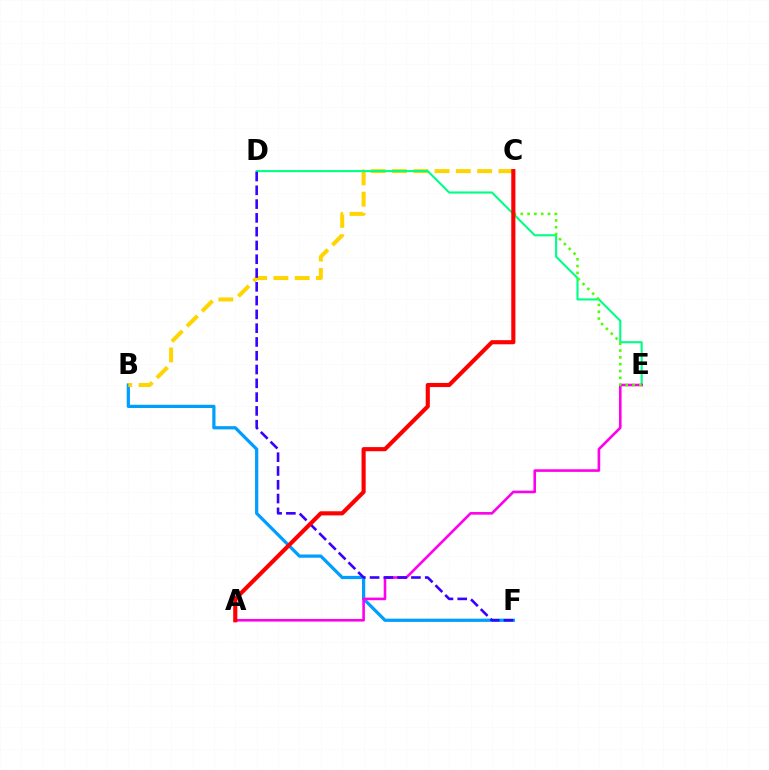{('B', 'F'): [{'color': '#009eff', 'line_style': 'solid', 'thickness': 2.32}], ('B', 'C'): [{'color': '#ffd500', 'line_style': 'dashed', 'thickness': 2.89}], ('D', 'E'): [{'color': '#00ff86', 'line_style': 'solid', 'thickness': 1.52}], ('A', 'E'): [{'color': '#ff00ed', 'line_style': 'solid', 'thickness': 1.88}], ('D', 'F'): [{'color': '#3700ff', 'line_style': 'dashed', 'thickness': 1.87}], ('C', 'E'): [{'color': '#4fff00', 'line_style': 'dotted', 'thickness': 1.85}], ('A', 'C'): [{'color': '#ff0000', 'line_style': 'solid', 'thickness': 2.97}]}